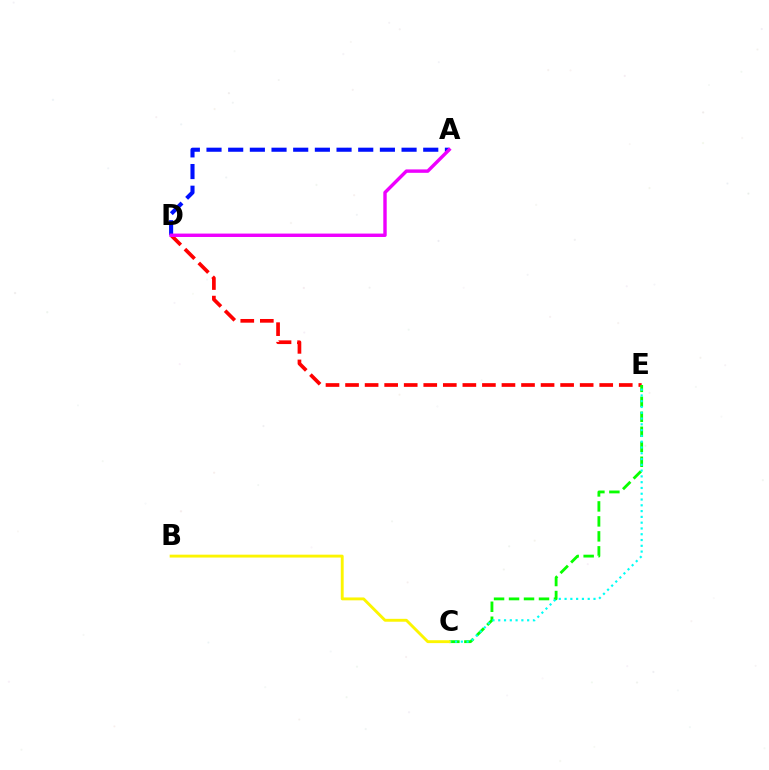{('A', 'D'): [{'color': '#0010ff', 'line_style': 'dashed', 'thickness': 2.94}, {'color': '#ee00ff', 'line_style': 'solid', 'thickness': 2.45}], ('D', 'E'): [{'color': '#ff0000', 'line_style': 'dashed', 'thickness': 2.66}], ('C', 'E'): [{'color': '#08ff00', 'line_style': 'dashed', 'thickness': 2.04}, {'color': '#00fff6', 'line_style': 'dotted', 'thickness': 1.57}], ('B', 'C'): [{'color': '#fcf500', 'line_style': 'solid', 'thickness': 2.07}]}